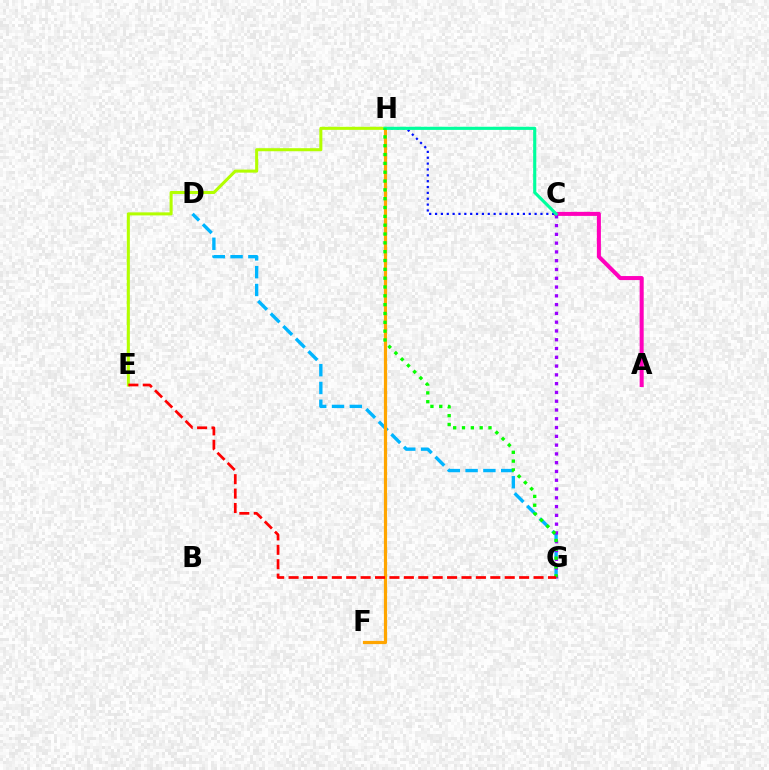{('D', 'G'): [{'color': '#00b5ff', 'line_style': 'dashed', 'thickness': 2.42}], ('C', 'H'): [{'color': '#0010ff', 'line_style': 'dotted', 'thickness': 1.59}, {'color': '#00ff9d', 'line_style': 'solid', 'thickness': 2.26}], ('A', 'C'): [{'color': '#ff00bd', 'line_style': 'solid', 'thickness': 2.9}], ('F', 'H'): [{'color': '#ffa500', 'line_style': 'solid', 'thickness': 2.3}], ('C', 'G'): [{'color': '#9b00ff', 'line_style': 'dotted', 'thickness': 2.39}], ('E', 'H'): [{'color': '#b3ff00', 'line_style': 'solid', 'thickness': 2.2}], ('G', 'H'): [{'color': '#08ff00', 'line_style': 'dotted', 'thickness': 2.4}], ('E', 'G'): [{'color': '#ff0000', 'line_style': 'dashed', 'thickness': 1.96}]}